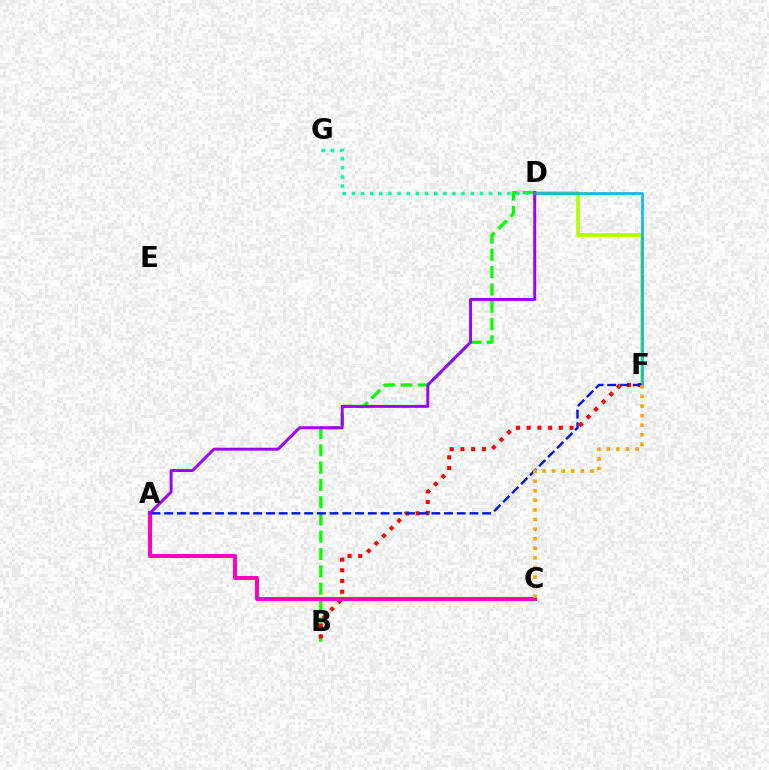{('B', 'D'): [{'color': '#08ff00', 'line_style': 'dashed', 'thickness': 2.35}], ('D', 'F'): [{'color': '#b3ff00', 'line_style': 'solid', 'thickness': 2.64}, {'color': '#00b5ff', 'line_style': 'solid', 'thickness': 1.86}], ('B', 'F'): [{'color': '#ff0000', 'line_style': 'dotted', 'thickness': 2.91}], ('A', 'F'): [{'color': '#0010ff', 'line_style': 'dashed', 'thickness': 1.73}], ('A', 'C'): [{'color': '#ff00bd', 'line_style': 'solid', 'thickness': 2.88}], ('C', 'F'): [{'color': '#ffa500', 'line_style': 'dotted', 'thickness': 2.61}], ('A', 'D'): [{'color': '#9b00ff', 'line_style': 'solid', 'thickness': 2.1}], ('D', 'G'): [{'color': '#00ff9d', 'line_style': 'dotted', 'thickness': 2.49}]}